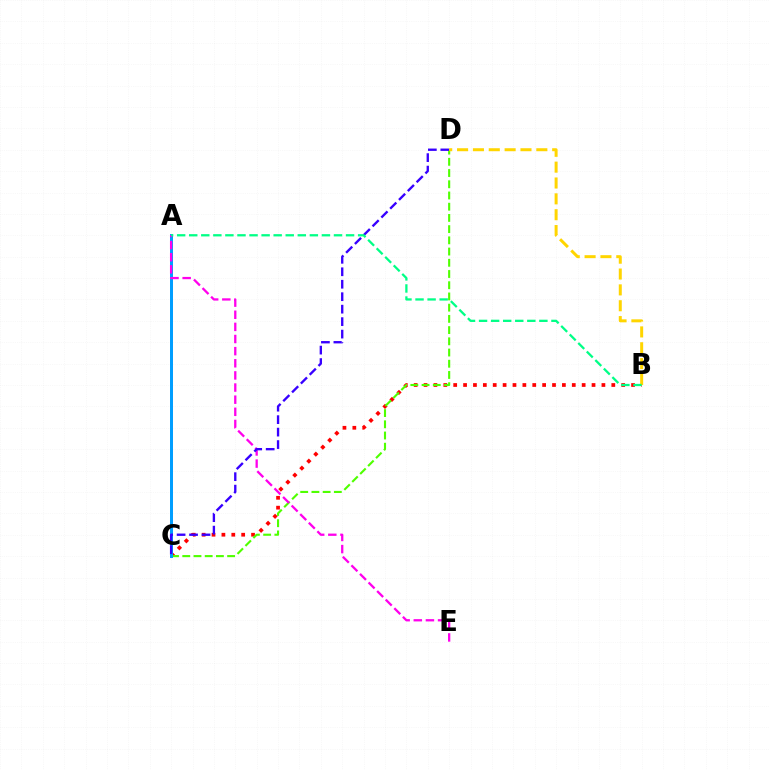{('B', 'C'): [{'color': '#ff0000', 'line_style': 'dotted', 'thickness': 2.68}], ('C', 'D'): [{'color': '#4fff00', 'line_style': 'dashed', 'thickness': 1.52}, {'color': '#3700ff', 'line_style': 'dashed', 'thickness': 1.69}], ('A', 'C'): [{'color': '#009eff', 'line_style': 'solid', 'thickness': 2.15}], ('A', 'E'): [{'color': '#ff00ed', 'line_style': 'dashed', 'thickness': 1.65}], ('B', 'D'): [{'color': '#ffd500', 'line_style': 'dashed', 'thickness': 2.15}], ('A', 'B'): [{'color': '#00ff86', 'line_style': 'dashed', 'thickness': 1.64}]}